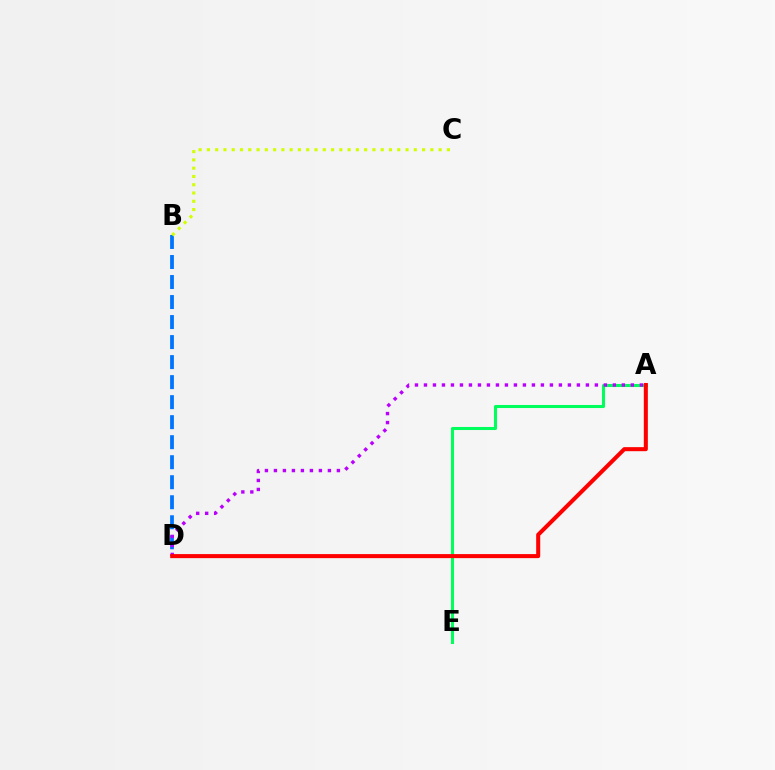{('B', 'D'): [{'color': '#0074ff', 'line_style': 'dashed', 'thickness': 2.72}], ('A', 'E'): [{'color': '#00ff5c', 'line_style': 'solid', 'thickness': 2.2}], ('B', 'C'): [{'color': '#d1ff00', 'line_style': 'dotted', 'thickness': 2.25}], ('A', 'D'): [{'color': '#b900ff', 'line_style': 'dotted', 'thickness': 2.44}, {'color': '#ff0000', 'line_style': 'solid', 'thickness': 2.91}]}